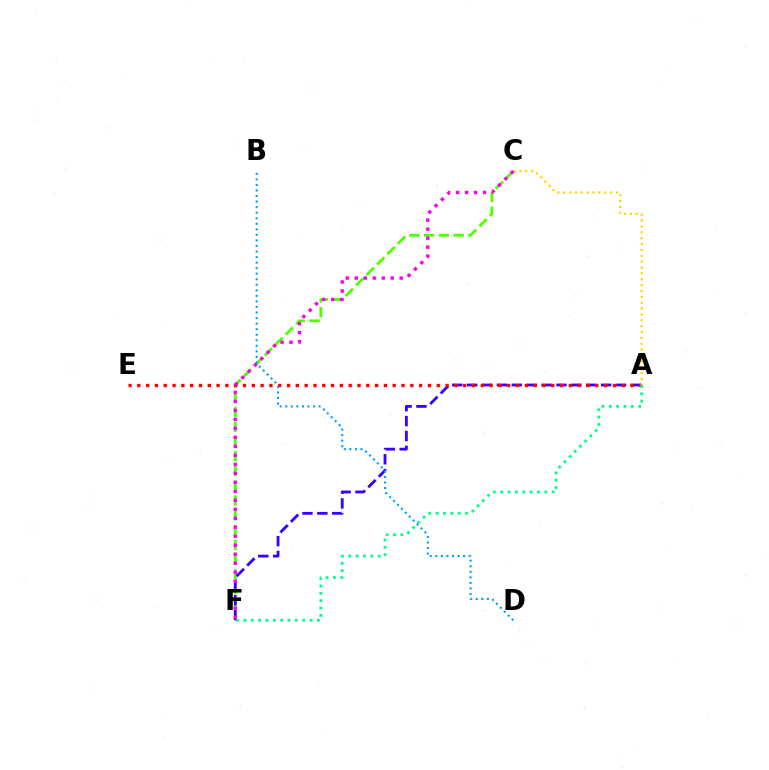{('C', 'F'): [{'color': '#4fff00', 'line_style': 'dashed', 'thickness': 2.01}, {'color': '#ff00ed', 'line_style': 'dotted', 'thickness': 2.44}], ('A', 'F'): [{'color': '#3700ff', 'line_style': 'dashed', 'thickness': 2.02}, {'color': '#00ff86', 'line_style': 'dotted', 'thickness': 2.0}], ('A', 'E'): [{'color': '#ff0000', 'line_style': 'dotted', 'thickness': 2.39}], ('A', 'C'): [{'color': '#ffd500', 'line_style': 'dotted', 'thickness': 1.59}], ('B', 'D'): [{'color': '#009eff', 'line_style': 'dotted', 'thickness': 1.51}]}